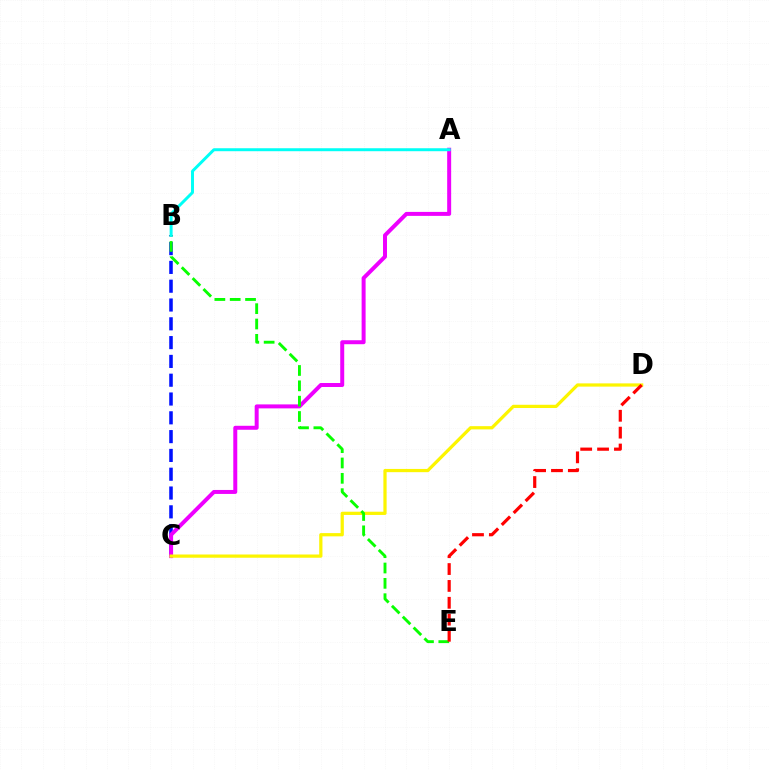{('B', 'C'): [{'color': '#0010ff', 'line_style': 'dashed', 'thickness': 2.55}], ('A', 'C'): [{'color': '#ee00ff', 'line_style': 'solid', 'thickness': 2.86}], ('C', 'D'): [{'color': '#fcf500', 'line_style': 'solid', 'thickness': 2.33}], ('B', 'E'): [{'color': '#08ff00', 'line_style': 'dashed', 'thickness': 2.08}], ('A', 'B'): [{'color': '#00fff6', 'line_style': 'solid', 'thickness': 2.14}], ('D', 'E'): [{'color': '#ff0000', 'line_style': 'dashed', 'thickness': 2.29}]}